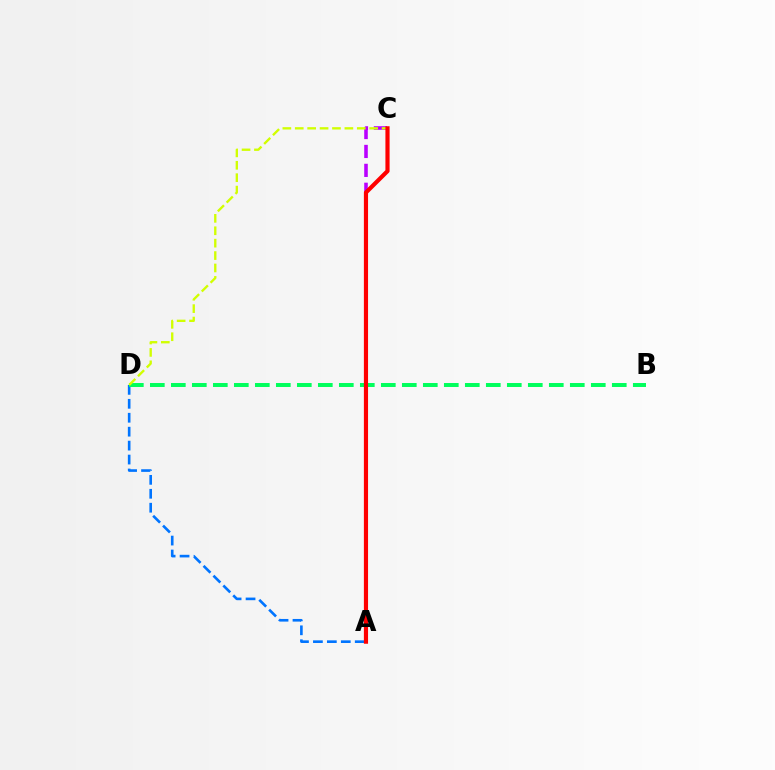{('A', 'D'): [{'color': '#0074ff', 'line_style': 'dashed', 'thickness': 1.89}], ('B', 'D'): [{'color': '#00ff5c', 'line_style': 'dashed', 'thickness': 2.85}], ('A', 'C'): [{'color': '#b900ff', 'line_style': 'dashed', 'thickness': 2.57}, {'color': '#ff0000', 'line_style': 'solid', 'thickness': 3.0}], ('C', 'D'): [{'color': '#d1ff00', 'line_style': 'dashed', 'thickness': 1.69}]}